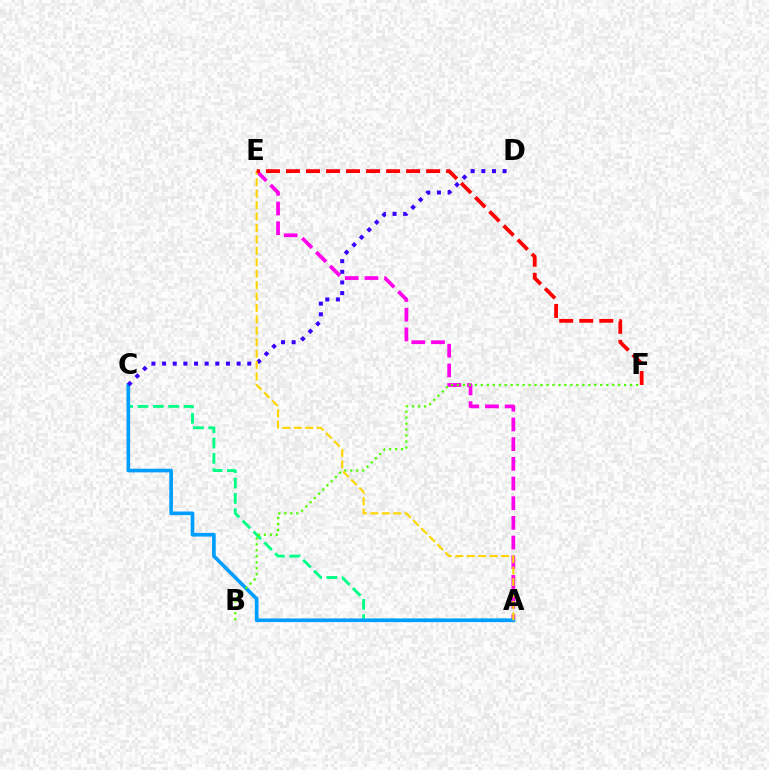{('A', 'E'): [{'color': '#ff00ed', 'line_style': 'dashed', 'thickness': 2.68}, {'color': '#ffd500', 'line_style': 'dashed', 'thickness': 1.55}], ('A', 'C'): [{'color': '#00ff86', 'line_style': 'dashed', 'thickness': 2.09}, {'color': '#009eff', 'line_style': 'solid', 'thickness': 2.63}], ('C', 'D'): [{'color': '#3700ff', 'line_style': 'dotted', 'thickness': 2.89}], ('B', 'F'): [{'color': '#4fff00', 'line_style': 'dotted', 'thickness': 1.62}], ('E', 'F'): [{'color': '#ff0000', 'line_style': 'dashed', 'thickness': 2.72}]}